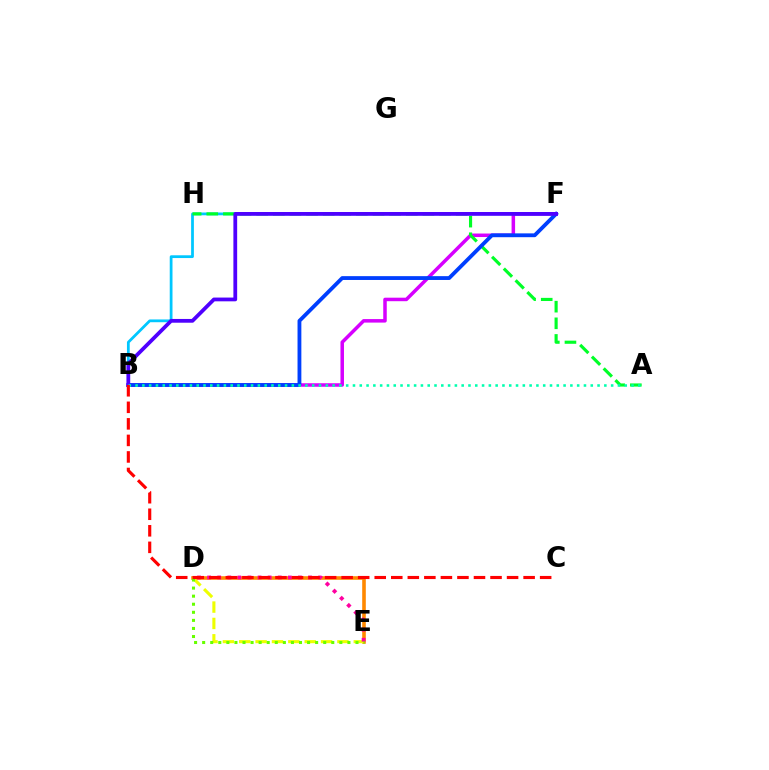{('D', 'E'): [{'color': '#ff8800', 'line_style': 'solid', 'thickness': 2.59}, {'color': '#eeff00', 'line_style': 'dashed', 'thickness': 2.22}, {'color': '#ff00a0', 'line_style': 'dotted', 'thickness': 2.74}, {'color': '#66ff00', 'line_style': 'dotted', 'thickness': 2.19}], ('B', 'F'): [{'color': '#d600ff', 'line_style': 'solid', 'thickness': 2.53}, {'color': '#00c7ff', 'line_style': 'solid', 'thickness': 1.99}, {'color': '#003fff', 'line_style': 'solid', 'thickness': 2.75}, {'color': '#4f00ff', 'line_style': 'solid', 'thickness': 2.71}], ('A', 'H'): [{'color': '#00ff27', 'line_style': 'dashed', 'thickness': 2.26}], ('A', 'B'): [{'color': '#00ffaf', 'line_style': 'dotted', 'thickness': 1.85}], ('B', 'C'): [{'color': '#ff0000', 'line_style': 'dashed', 'thickness': 2.25}]}